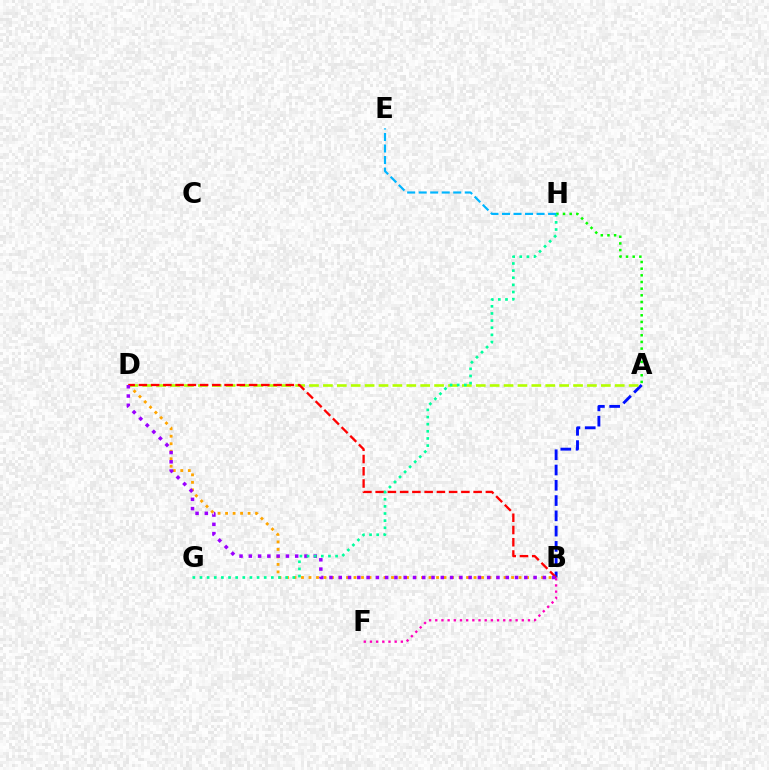{('A', 'B'): [{'color': '#0010ff', 'line_style': 'dashed', 'thickness': 2.07}], ('B', 'D'): [{'color': '#ffa500', 'line_style': 'dotted', 'thickness': 2.04}, {'color': '#ff0000', 'line_style': 'dashed', 'thickness': 1.66}, {'color': '#9b00ff', 'line_style': 'dotted', 'thickness': 2.52}], ('A', 'D'): [{'color': '#b3ff00', 'line_style': 'dashed', 'thickness': 1.89}], ('B', 'F'): [{'color': '#ff00bd', 'line_style': 'dotted', 'thickness': 1.68}], ('A', 'H'): [{'color': '#08ff00', 'line_style': 'dotted', 'thickness': 1.81}], ('G', 'H'): [{'color': '#00ff9d', 'line_style': 'dotted', 'thickness': 1.94}], ('E', 'H'): [{'color': '#00b5ff', 'line_style': 'dashed', 'thickness': 1.57}]}